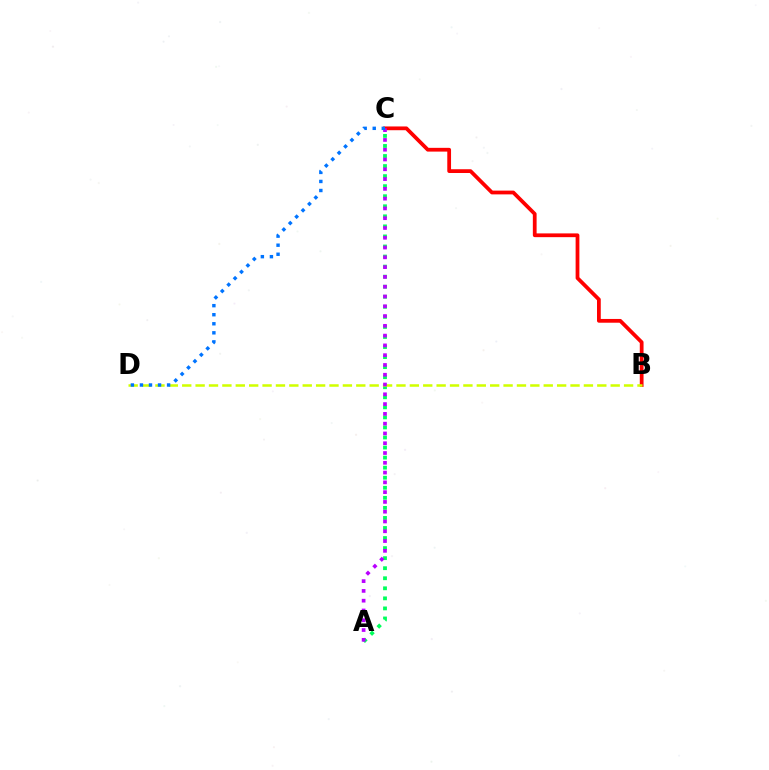{('B', 'C'): [{'color': '#ff0000', 'line_style': 'solid', 'thickness': 2.71}], ('A', 'C'): [{'color': '#00ff5c', 'line_style': 'dotted', 'thickness': 2.73}, {'color': '#b900ff', 'line_style': 'dotted', 'thickness': 2.66}], ('B', 'D'): [{'color': '#d1ff00', 'line_style': 'dashed', 'thickness': 1.82}], ('C', 'D'): [{'color': '#0074ff', 'line_style': 'dotted', 'thickness': 2.46}]}